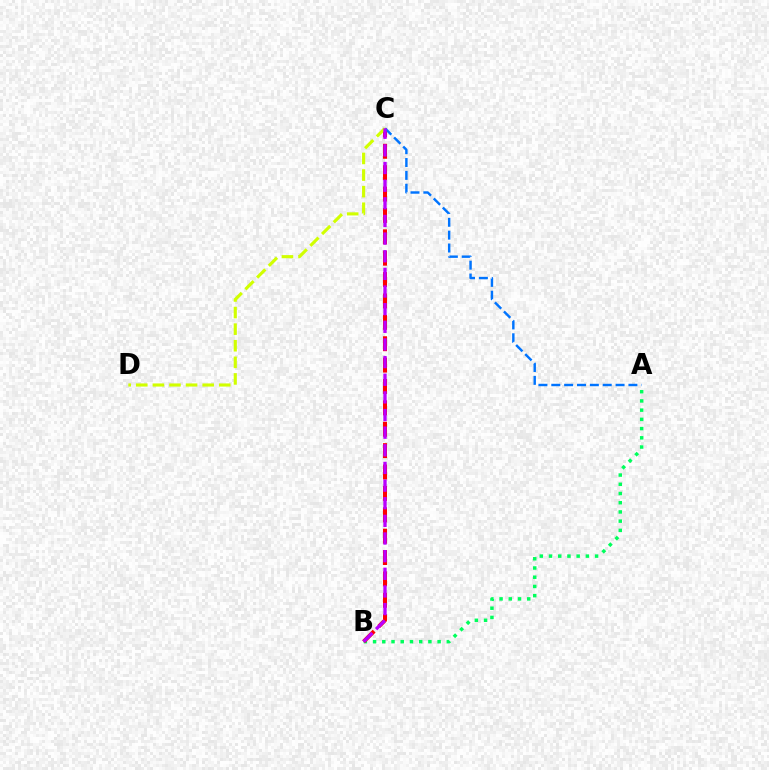{('A', 'B'): [{'color': '#00ff5c', 'line_style': 'dotted', 'thickness': 2.51}], ('B', 'C'): [{'color': '#ff0000', 'line_style': 'dashed', 'thickness': 2.9}, {'color': '#b900ff', 'line_style': 'dashed', 'thickness': 2.4}], ('A', 'C'): [{'color': '#0074ff', 'line_style': 'dashed', 'thickness': 1.75}], ('C', 'D'): [{'color': '#d1ff00', 'line_style': 'dashed', 'thickness': 2.25}]}